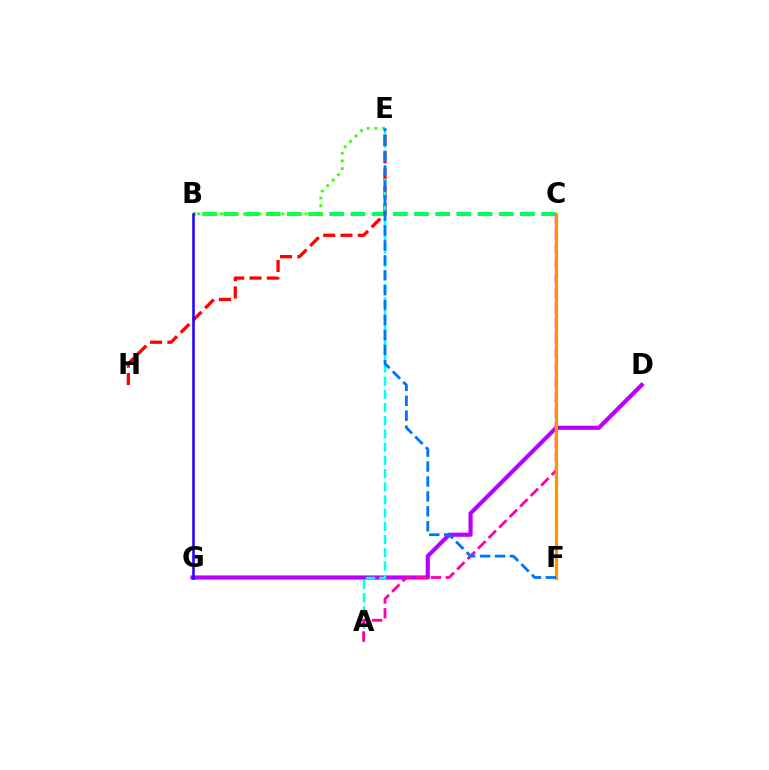{('D', 'G'): [{'color': '#b900ff', 'line_style': 'solid', 'thickness': 3.0}], ('C', 'F'): [{'color': '#d1ff00', 'line_style': 'dashed', 'thickness': 1.65}, {'color': '#ff9400', 'line_style': 'solid', 'thickness': 2.26}], ('B', 'C'): [{'color': '#00ff5c', 'line_style': 'dashed', 'thickness': 2.88}], ('E', 'H'): [{'color': '#ff0000', 'line_style': 'dashed', 'thickness': 2.35}], ('B', 'E'): [{'color': '#3dff00', 'line_style': 'dotted', 'thickness': 2.08}], ('A', 'E'): [{'color': '#00fff6', 'line_style': 'dashed', 'thickness': 1.79}], ('A', 'C'): [{'color': '#ff00ac', 'line_style': 'dashed', 'thickness': 2.02}], ('B', 'G'): [{'color': '#2500ff', 'line_style': 'solid', 'thickness': 1.83}], ('E', 'F'): [{'color': '#0074ff', 'line_style': 'dashed', 'thickness': 2.03}]}